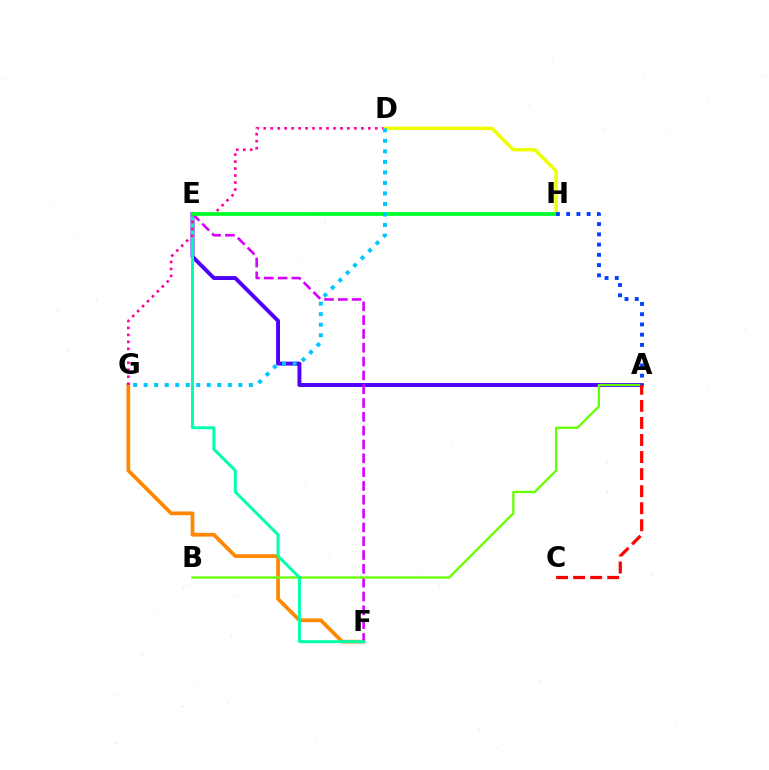{('A', 'E'): [{'color': '#4f00ff', 'line_style': 'solid', 'thickness': 2.82}], ('F', 'G'): [{'color': '#ff8800', 'line_style': 'solid', 'thickness': 2.69}], ('E', 'F'): [{'color': '#d600ff', 'line_style': 'dashed', 'thickness': 1.88}, {'color': '#00ffaf', 'line_style': 'solid', 'thickness': 2.13}], ('A', 'B'): [{'color': '#66ff00', 'line_style': 'solid', 'thickness': 1.65}], ('D', 'G'): [{'color': '#ff00a0', 'line_style': 'dotted', 'thickness': 1.89}, {'color': '#00c7ff', 'line_style': 'dotted', 'thickness': 2.86}], ('D', 'H'): [{'color': '#eeff00', 'line_style': 'solid', 'thickness': 2.48}], ('A', 'C'): [{'color': '#ff0000', 'line_style': 'dashed', 'thickness': 2.32}], ('E', 'H'): [{'color': '#00ff27', 'line_style': 'solid', 'thickness': 2.67}], ('A', 'H'): [{'color': '#003fff', 'line_style': 'dotted', 'thickness': 2.78}]}